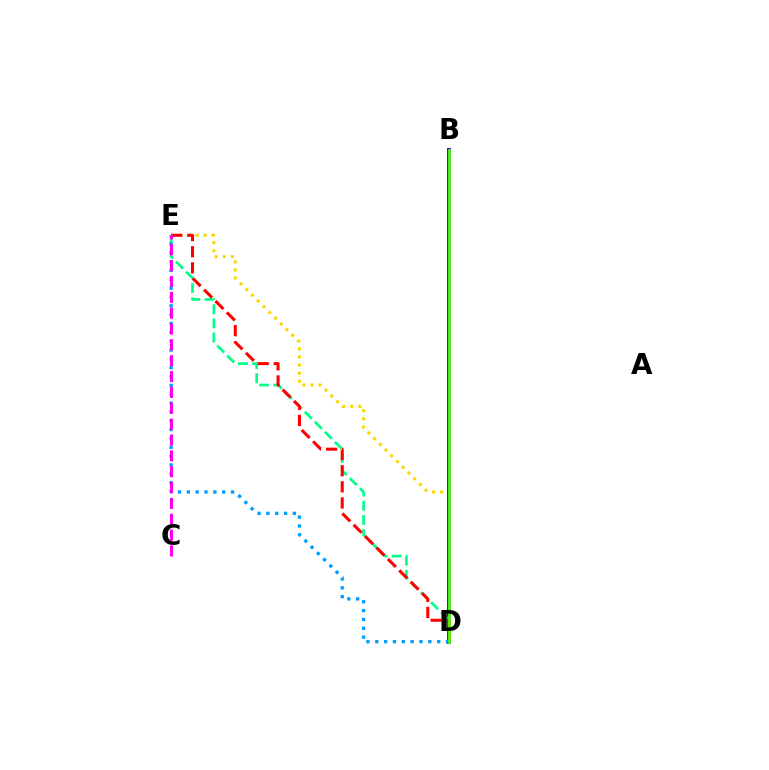{('D', 'E'): [{'color': '#ffd500', 'line_style': 'dotted', 'thickness': 2.2}, {'color': '#00ff86', 'line_style': 'dashed', 'thickness': 1.93}, {'color': '#ff0000', 'line_style': 'dashed', 'thickness': 2.19}, {'color': '#009eff', 'line_style': 'dotted', 'thickness': 2.4}], ('B', 'D'): [{'color': '#3700ff', 'line_style': 'solid', 'thickness': 2.82}, {'color': '#4fff00', 'line_style': 'solid', 'thickness': 1.97}], ('C', 'E'): [{'color': '#ff00ed', 'line_style': 'dashed', 'thickness': 2.15}]}